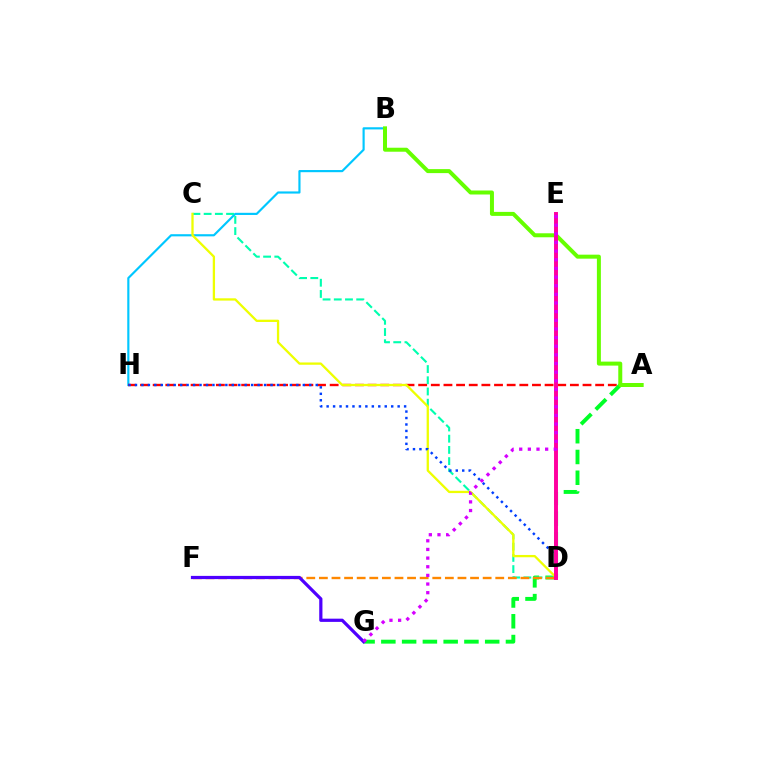{('B', 'H'): [{'color': '#00c7ff', 'line_style': 'solid', 'thickness': 1.55}], ('A', 'H'): [{'color': '#ff0000', 'line_style': 'dashed', 'thickness': 1.72}], ('A', 'G'): [{'color': '#00ff27', 'line_style': 'dashed', 'thickness': 2.82}], ('C', 'D'): [{'color': '#00ffaf', 'line_style': 'dashed', 'thickness': 1.52}, {'color': '#eeff00', 'line_style': 'solid', 'thickness': 1.65}], ('D', 'H'): [{'color': '#003fff', 'line_style': 'dotted', 'thickness': 1.75}], ('D', 'F'): [{'color': '#ff8800', 'line_style': 'dashed', 'thickness': 1.71}], ('A', 'B'): [{'color': '#66ff00', 'line_style': 'solid', 'thickness': 2.88}], ('F', 'G'): [{'color': '#4f00ff', 'line_style': 'solid', 'thickness': 2.32}], ('D', 'E'): [{'color': '#ff00a0', 'line_style': 'solid', 'thickness': 2.84}], ('E', 'G'): [{'color': '#d600ff', 'line_style': 'dotted', 'thickness': 2.35}]}